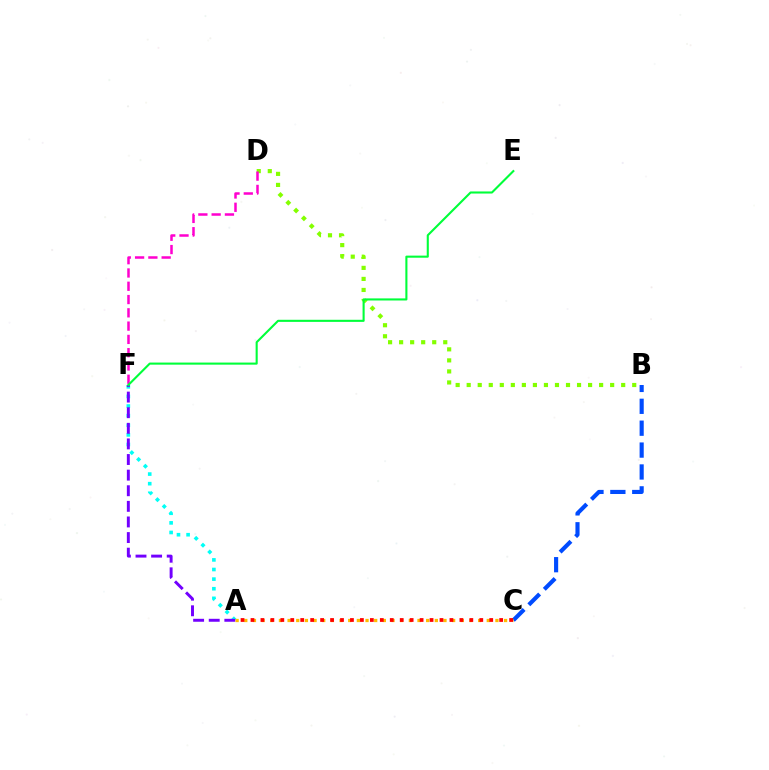{('B', 'D'): [{'color': '#84ff00', 'line_style': 'dotted', 'thickness': 3.0}], ('A', 'F'): [{'color': '#00fff6', 'line_style': 'dotted', 'thickness': 2.61}, {'color': '#7200ff', 'line_style': 'dashed', 'thickness': 2.12}], ('D', 'F'): [{'color': '#ff00cf', 'line_style': 'dashed', 'thickness': 1.8}], ('B', 'C'): [{'color': '#004bff', 'line_style': 'dashed', 'thickness': 2.97}], ('A', 'C'): [{'color': '#ffbd00', 'line_style': 'dotted', 'thickness': 2.35}, {'color': '#ff0000', 'line_style': 'dotted', 'thickness': 2.7}], ('E', 'F'): [{'color': '#00ff39', 'line_style': 'solid', 'thickness': 1.51}]}